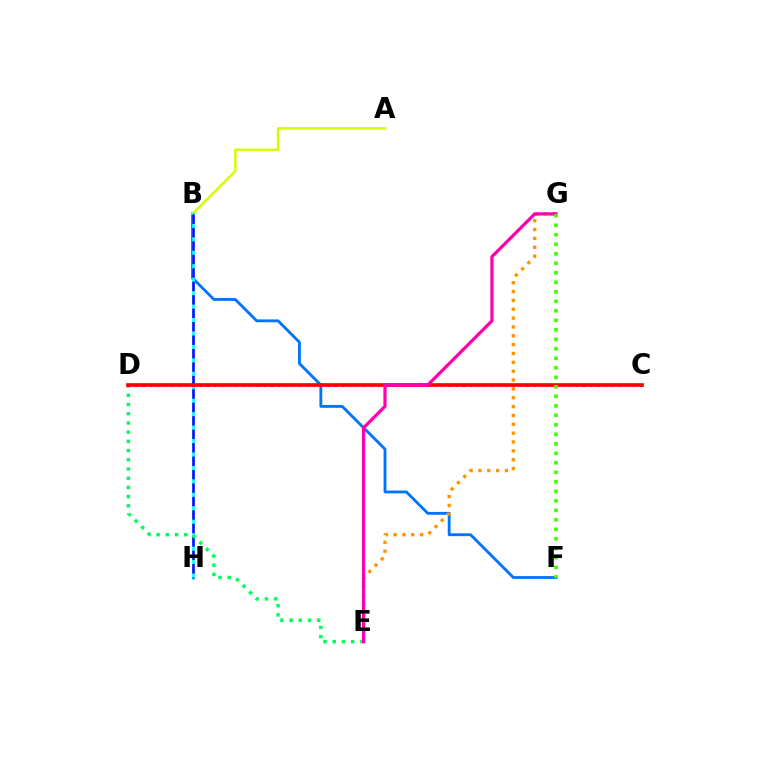{('B', 'F'): [{'color': '#0074ff', 'line_style': 'solid', 'thickness': 2.04}], ('A', 'B'): [{'color': '#d1ff00', 'line_style': 'solid', 'thickness': 1.78}], ('E', 'G'): [{'color': '#ff9400', 'line_style': 'dotted', 'thickness': 2.4}, {'color': '#ff00ac', 'line_style': 'solid', 'thickness': 2.31}], ('B', 'H'): [{'color': '#00fff6', 'line_style': 'solid', 'thickness': 1.93}, {'color': '#2500ff', 'line_style': 'dashed', 'thickness': 1.83}], ('C', 'D'): [{'color': '#b900ff', 'line_style': 'dotted', 'thickness': 1.93}, {'color': '#ff0000', 'line_style': 'solid', 'thickness': 2.64}], ('D', 'E'): [{'color': '#00ff5c', 'line_style': 'dotted', 'thickness': 2.5}], ('F', 'G'): [{'color': '#3dff00', 'line_style': 'dotted', 'thickness': 2.58}]}